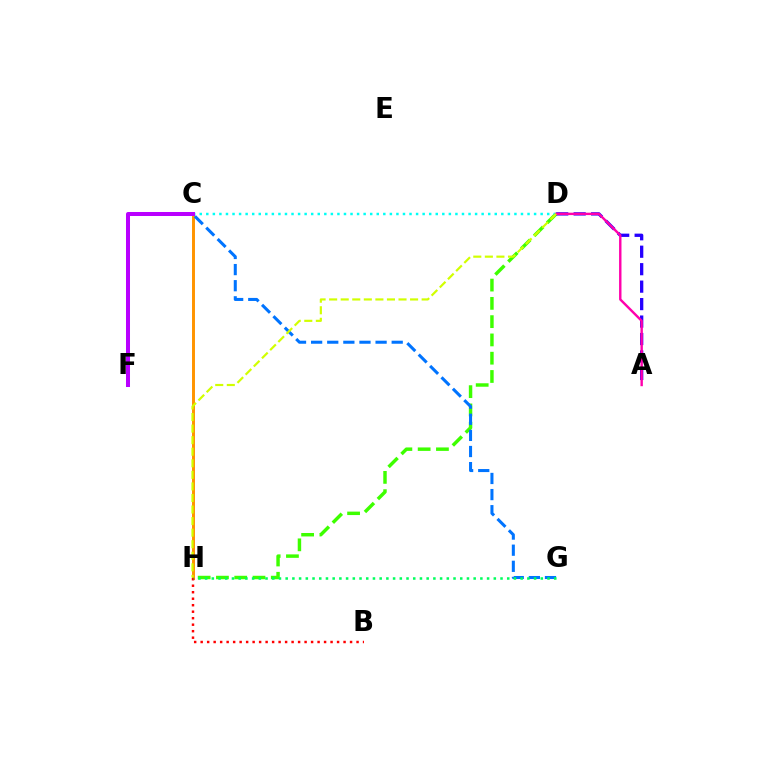{('D', 'H'): [{'color': '#3dff00', 'line_style': 'dashed', 'thickness': 2.48}, {'color': '#d1ff00', 'line_style': 'dashed', 'thickness': 1.57}], ('C', 'H'): [{'color': '#ff9400', 'line_style': 'solid', 'thickness': 2.13}], ('C', 'D'): [{'color': '#00fff6', 'line_style': 'dotted', 'thickness': 1.78}], ('B', 'H'): [{'color': '#ff0000', 'line_style': 'dotted', 'thickness': 1.76}], ('A', 'D'): [{'color': '#2500ff', 'line_style': 'dashed', 'thickness': 2.37}, {'color': '#ff00ac', 'line_style': 'solid', 'thickness': 1.73}], ('C', 'G'): [{'color': '#0074ff', 'line_style': 'dashed', 'thickness': 2.19}], ('G', 'H'): [{'color': '#00ff5c', 'line_style': 'dotted', 'thickness': 1.82}], ('C', 'F'): [{'color': '#b900ff', 'line_style': 'solid', 'thickness': 2.88}]}